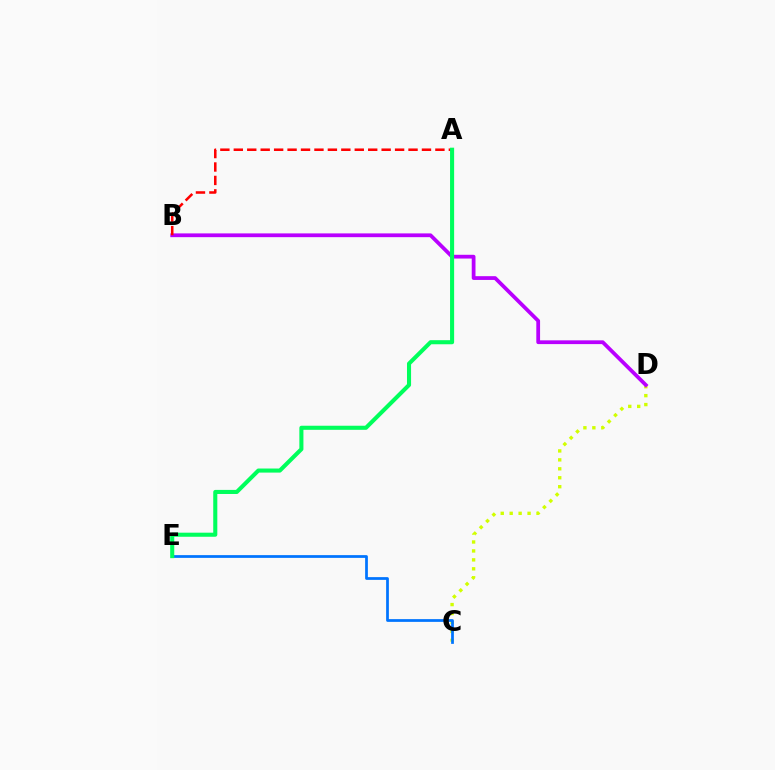{('C', 'D'): [{'color': '#d1ff00', 'line_style': 'dotted', 'thickness': 2.43}], ('B', 'D'): [{'color': '#b900ff', 'line_style': 'solid', 'thickness': 2.71}], ('C', 'E'): [{'color': '#0074ff', 'line_style': 'solid', 'thickness': 1.97}], ('A', 'B'): [{'color': '#ff0000', 'line_style': 'dashed', 'thickness': 1.83}], ('A', 'E'): [{'color': '#00ff5c', 'line_style': 'solid', 'thickness': 2.93}]}